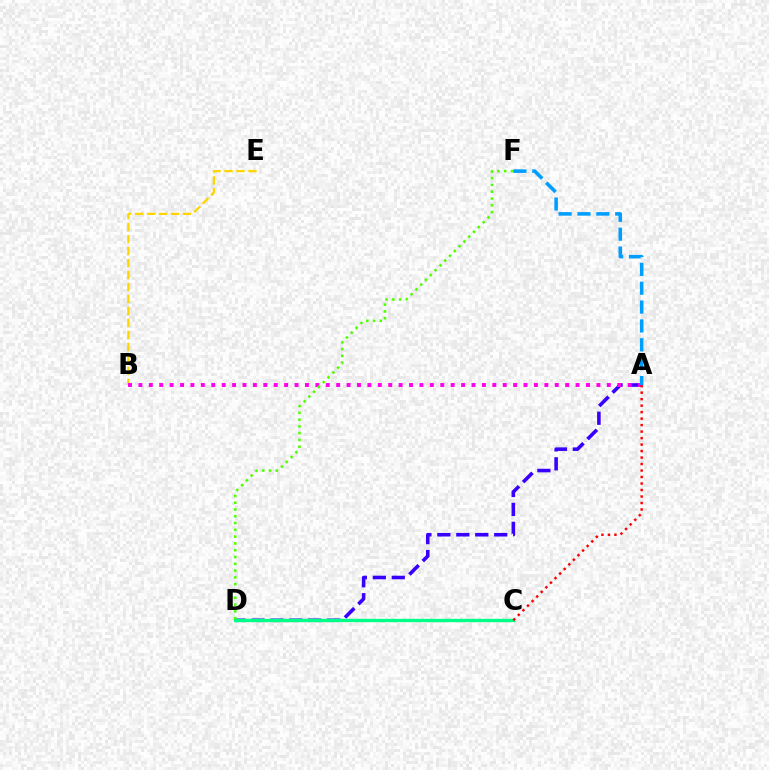{('A', 'D'): [{'color': '#3700ff', 'line_style': 'dashed', 'thickness': 2.58}], ('C', 'D'): [{'color': '#00ff86', 'line_style': 'solid', 'thickness': 2.42}], ('B', 'E'): [{'color': '#ffd500', 'line_style': 'dashed', 'thickness': 1.63}], ('A', 'B'): [{'color': '#ff00ed', 'line_style': 'dotted', 'thickness': 2.83}], ('A', 'C'): [{'color': '#ff0000', 'line_style': 'dotted', 'thickness': 1.76}], ('D', 'F'): [{'color': '#4fff00', 'line_style': 'dotted', 'thickness': 1.84}], ('A', 'F'): [{'color': '#009eff', 'line_style': 'dashed', 'thickness': 2.56}]}